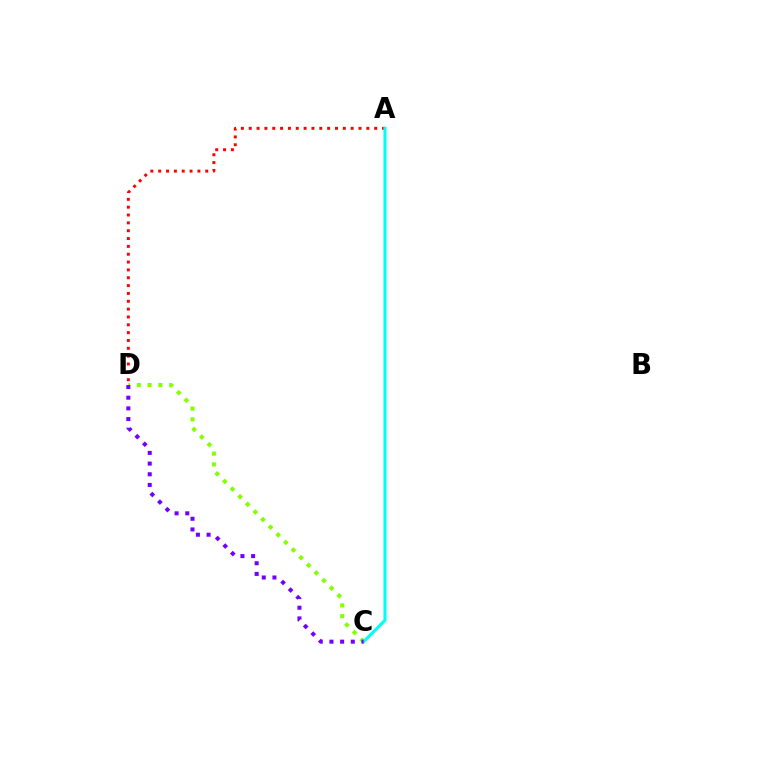{('A', 'D'): [{'color': '#ff0000', 'line_style': 'dotted', 'thickness': 2.13}], ('C', 'D'): [{'color': '#84ff00', 'line_style': 'dotted', 'thickness': 2.93}, {'color': '#7200ff', 'line_style': 'dotted', 'thickness': 2.9}], ('A', 'C'): [{'color': '#00fff6', 'line_style': 'solid', 'thickness': 2.23}]}